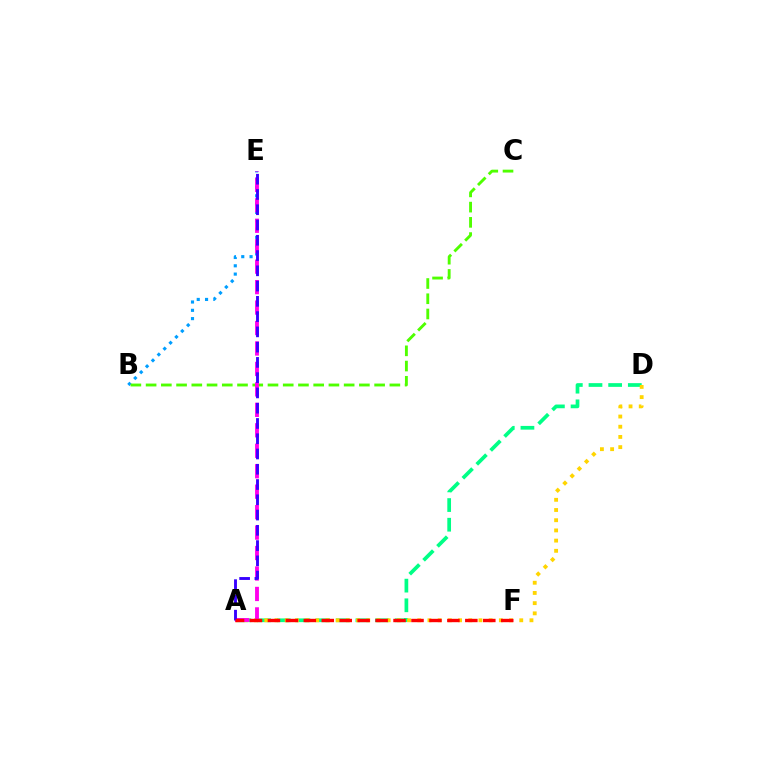{('A', 'D'): [{'color': '#00ff86', 'line_style': 'dashed', 'thickness': 2.67}, {'color': '#ffd500', 'line_style': 'dotted', 'thickness': 2.77}], ('B', 'E'): [{'color': '#009eff', 'line_style': 'dotted', 'thickness': 2.26}], ('B', 'C'): [{'color': '#4fff00', 'line_style': 'dashed', 'thickness': 2.07}], ('A', 'E'): [{'color': '#ff00ed', 'line_style': 'dashed', 'thickness': 2.78}, {'color': '#3700ff', 'line_style': 'dashed', 'thickness': 2.07}], ('A', 'F'): [{'color': '#ff0000', 'line_style': 'dashed', 'thickness': 2.44}]}